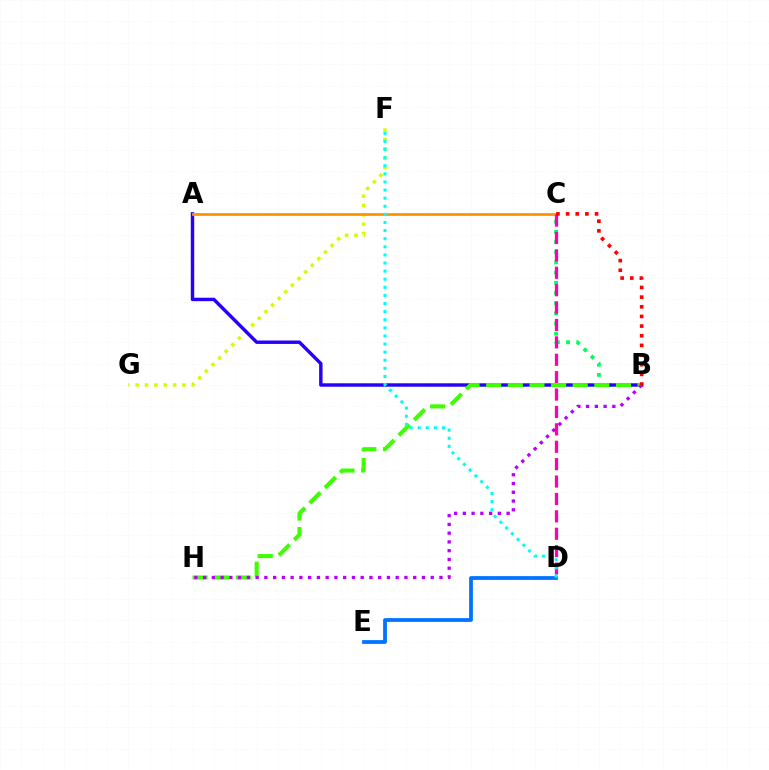{('B', 'C'): [{'color': '#00ff5c', 'line_style': 'dotted', 'thickness': 2.77}, {'color': '#ff0000', 'line_style': 'dotted', 'thickness': 2.62}], ('F', 'G'): [{'color': '#d1ff00', 'line_style': 'dotted', 'thickness': 2.54}], ('D', 'E'): [{'color': '#0074ff', 'line_style': 'solid', 'thickness': 2.71}], ('A', 'B'): [{'color': '#2500ff', 'line_style': 'solid', 'thickness': 2.47}], ('A', 'C'): [{'color': '#ff9400', 'line_style': 'solid', 'thickness': 1.99}], ('C', 'D'): [{'color': '#ff00ac', 'line_style': 'dashed', 'thickness': 2.36}], ('B', 'H'): [{'color': '#3dff00', 'line_style': 'dashed', 'thickness': 2.94}, {'color': '#b900ff', 'line_style': 'dotted', 'thickness': 2.38}], ('D', 'F'): [{'color': '#00fff6', 'line_style': 'dotted', 'thickness': 2.2}]}